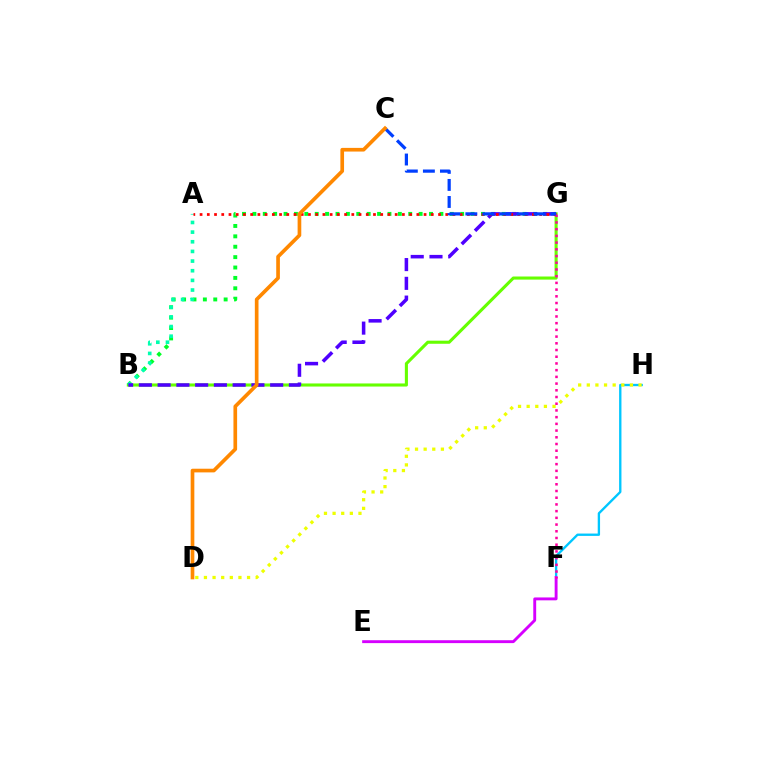{('F', 'H'): [{'color': '#00c7ff', 'line_style': 'solid', 'thickness': 1.69}], ('B', 'G'): [{'color': '#66ff00', 'line_style': 'solid', 'thickness': 2.23}, {'color': '#00ff27', 'line_style': 'dotted', 'thickness': 2.82}, {'color': '#4f00ff', 'line_style': 'dashed', 'thickness': 2.55}], ('D', 'H'): [{'color': '#eeff00', 'line_style': 'dotted', 'thickness': 2.34}], ('E', 'F'): [{'color': '#d600ff', 'line_style': 'solid', 'thickness': 2.08}], ('A', 'B'): [{'color': '#00ffaf', 'line_style': 'dotted', 'thickness': 2.62}], ('A', 'G'): [{'color': '#ff0000', 'line_style': 'dotted', 'thickness': 1.96}], ('F', 'G'): [{'color': '#ff00a0', 'line_style': 'dotted', 'thickness': 1.82}], ('C', 'G'): [{'color': '#003fff', 'line_style': 'dashed', 'thickness': 2.32}], ('C', 'D'): [{'color': '#ff8800', 'line_style': 'solid', 'thickness': 2.64}]}